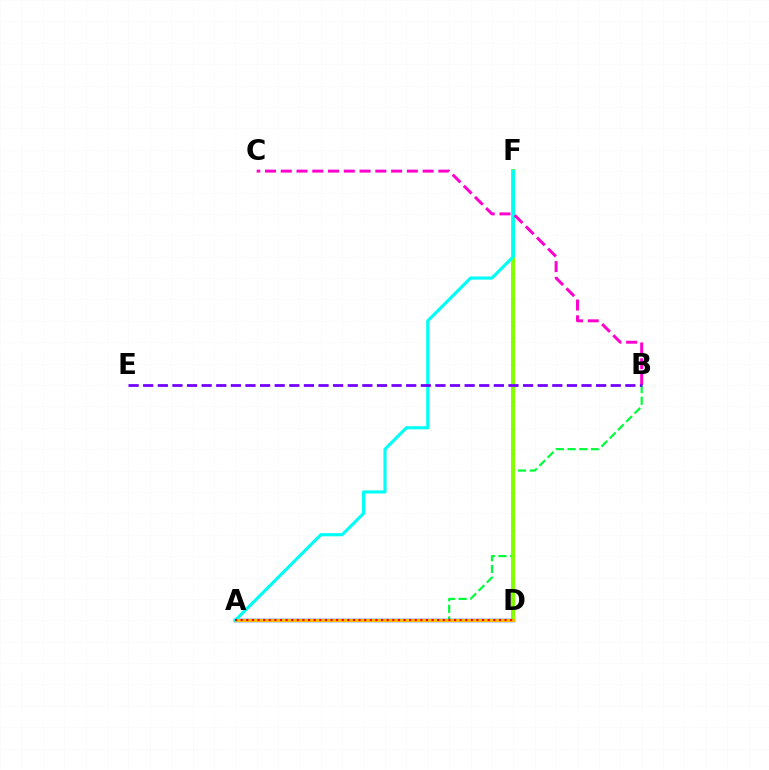{('A', 'B'): [{'color': '#00ff39', 'line_style': 'dashed', 'thickness': 1.59}], ('A', 'D'): [{'color': '#004bff', 'line_style': 'solid', 'thickness': 2.51}, {'color': '#ffbd00', 'line_style': 'solid', 'thickness': 2.22}, {'color': '#ff0000', 'line_style': 'dotted', 'thickness': 1.53}], ('D', 'F'): [{'color': '#84ff00', 'line_style': 'solid', 'thickness': 2.86}], ('A', 'F'): [{'color': '#00fff6', 'line_style': 'solid', 'thickness': 2.26}], ('B', 'C'): [{'color': '#ff00cf', 'line_style': 'dashed', 'thickness': 2.14}], ('B', 'E'): [{'color': '#7200ff', 'line_style': 'dashed', 'thickness': 1.98}]}